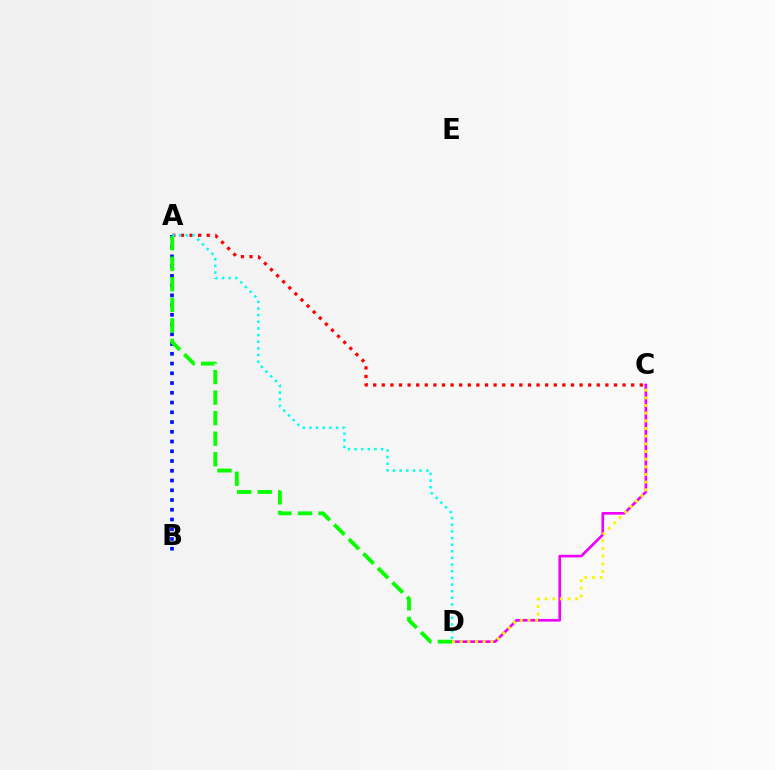{('A', 'C'): [{'color': '#ff0000', 'line_style': 'dotted', 'thickness': 2.34}], ('A', 'B'): [{'color': '#0010ff', 'line_style': 'dotted', 'thickness': 2.65}], ('C', 'D'): [{'color': '#ee00ff', 'line_style': 'solid', 'thickness': 1.91}, {'color': '#fcf500', 'line_style': 'dotted', 'thickness': 2.08}], ('A', 'D'): [{'color': '#08ff00', 'line_style': 'dashed', 'thickness': 2.79}, {'color': '#00fff6', 'line_style': 'dotted', 'thickness': 1.81}]}